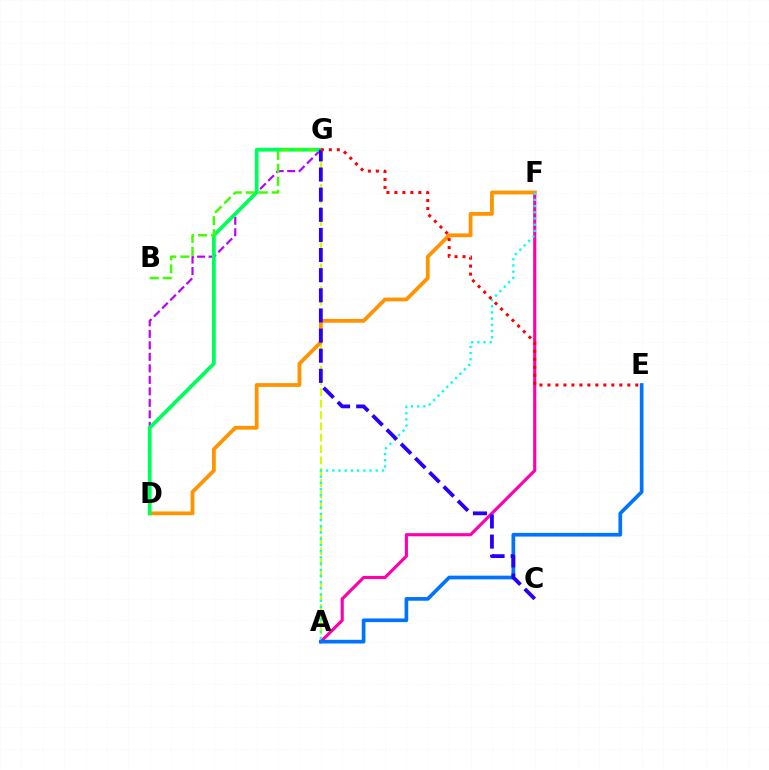{('D', 'G'): [{'color': '#b900ff', 'line_style': 'dashed', 'thickness': 1.56}, {'color': '#00ff5c', 'line_style': 'solid', 'thickness': 2.72}], ('A', 'G'): [{'color': '#d1ff00', 'line_style': 'dashed', 'thickness': 1.54}], ('A', 'F'): [{'color': '#ff00ac', 'line_style': 'solid', 'thickness': 2.26}, {'color': '#00fff6', 'line_style': 'dotted', 'thickness': 1.69}], ('A', 'E'): [{'color': '#0074ff', 'line_style': 'solid', 'thickness': 2.66}], ('D', 'F'): [{'color': '#ff9400', 'line_style': 'solid', 'thickness': 2.73}], ('B', 'G'): [{'color': '#3dff00', 'line_style': 'dashed', 'thickness': 1.77}], ('C', 'G'): [{'color': '#2500ff', 'line_style': 'dashed', 'thickness': 2.73}], ('E', 'G'): [{'color': '#ff0000', 'line_style': 'dotted', 'thickness': 2.17}]}